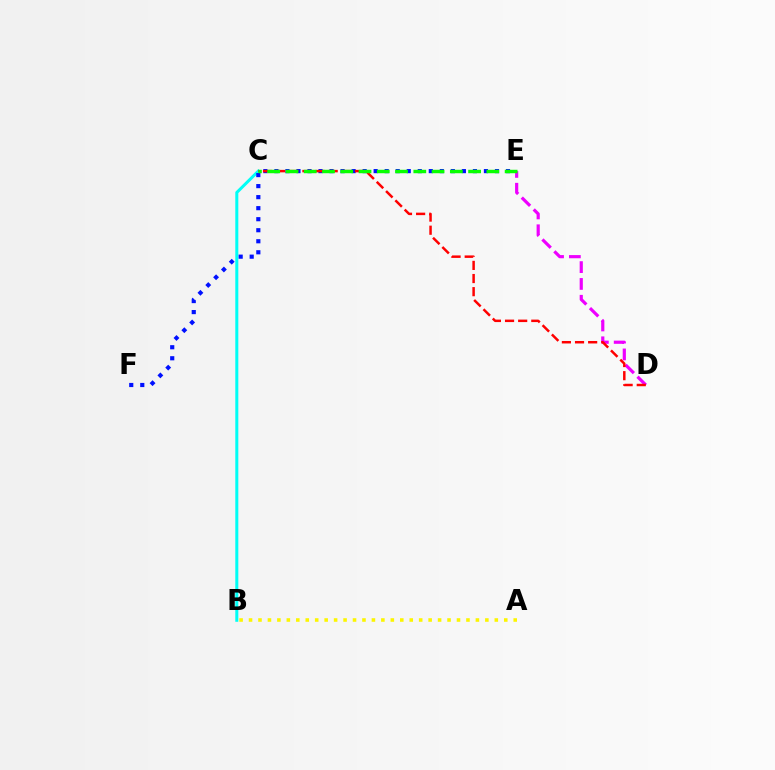{('B', 'C'): [{'color': '#00fff6', 'line_style': 'solid', 'thickness': 2.18}], ('D', 'E'): [{'color': '#ee00ff', 'line_style': 'dashed', 'thickness': 2.29}], ('A', 'B'): [{'color': '#fcf500', 'line_style': 'dotted', 'thickness': 2.57}], ('E', 'F'): [{'color': '#0010ff', 'line_style': 'dotted', 'thickness': 3.0}], ('C', 'D'): [{'color': '#ff0000', 'line_style': 'dashed', 'thickness': 1.78}], ('C', 'E'): [{'color': '#08ff00', 'line_style': 'dashed', 'thickness': 2.48}]}